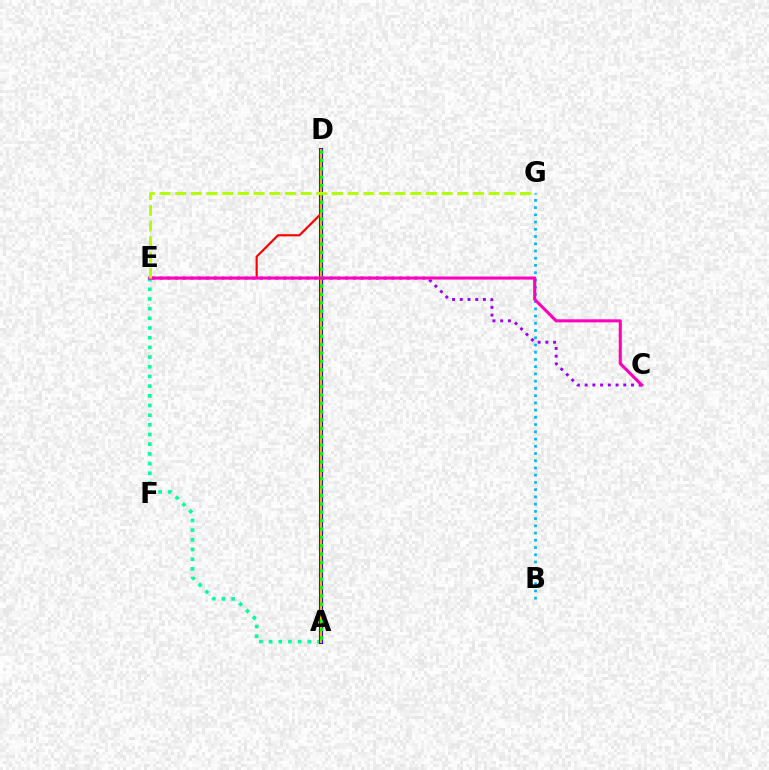{('A', 'E'): [{'color': '#00ff9d', 'line_style': 'dotted', 'thickness': 2.63}], ('B', 'G'): [{'color': '#00b5ff', 'line_style': 'dotted', 'thickness': 1.96}], ('C', 'E'): [{'color': '#9b00ff', 'line_style': 'dotted', 'thickness': 2.1}, {'color': '#ff00bd', 'line_style': 'solid', 'thickness': 2.21}], ('A', 'D'): [{'color': '#0010ff', 'line_style': 'solid', 'thickness': 2.95}, {'color': '#ffa500', 'line_style': 'solid', 'thickness': 1.56}, {'color': '#08ff00', 'line_style': 'dotted', 'thickness': 2.28}], ('D', 'E'): [{'color': '#ff0000', 'line_style': 'solid', 'thickness': 1.55}], ('E', 'G'): [{'color': '#b3ff00', 'line_style': 'dashed', 'thickness': 2.13}]}